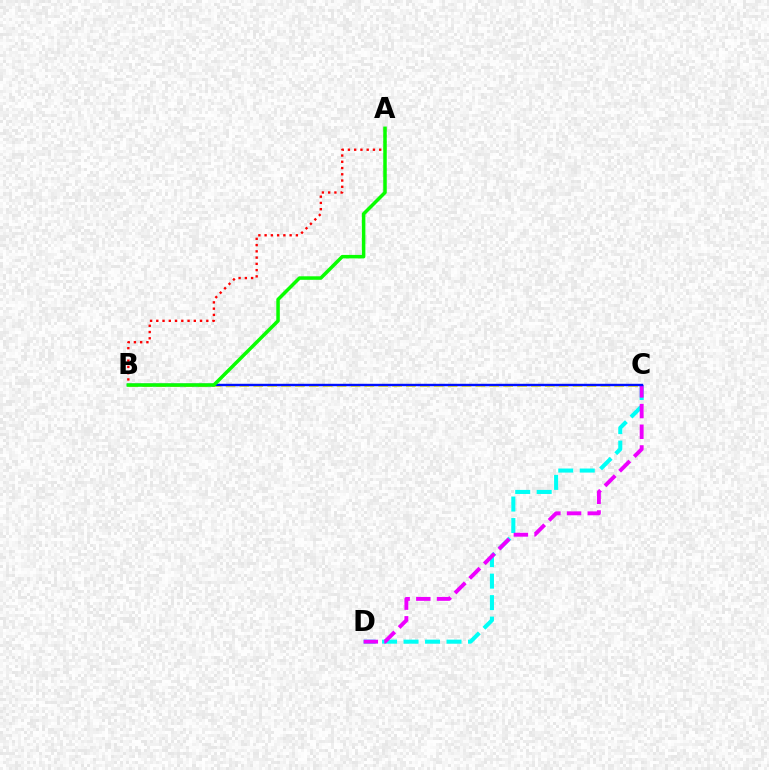{('B', 'C'): [{'color': '#fcf500', 'line_style': 'dashed', 'thickness': 1.89}, {'color': '#0010ff', 'line_style': 'solid', 'thickness': 1.74}], ('C', 'D'): [{'color': '#00fff6', 'line_style': 'dashed', 'thickness': 2.92}, {'color': '#ee00ff', 'line_style': 'dashed', 'thickness': 2.81}], ('A', 'B'): [{'color': '#ff0000', 'line_style': 'dotted', 'thickness': 1.7}, {'color': '#08ff00', 'line_style': 'solid', 'thickness': 2.52}]}